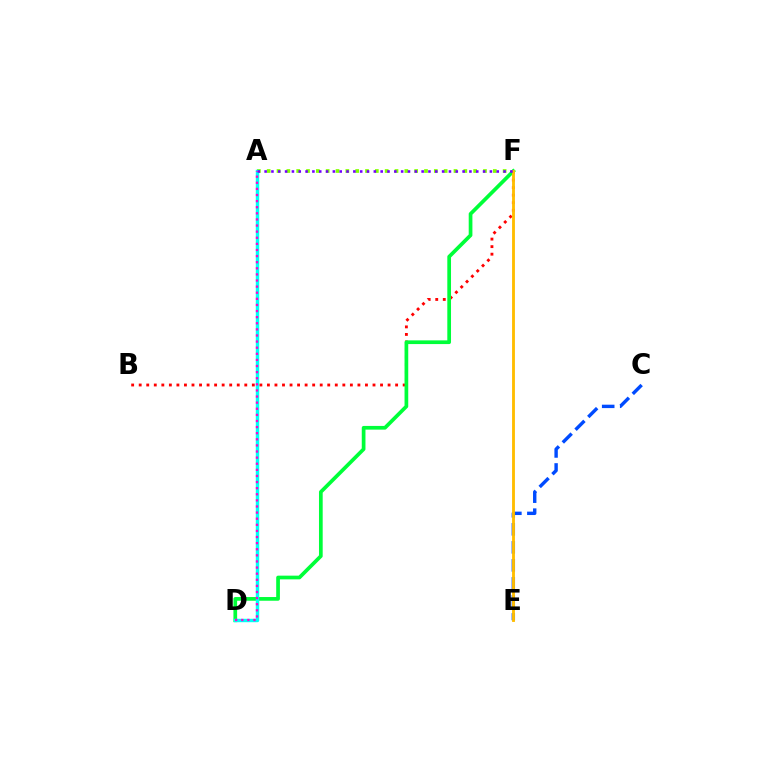{('A', 'F'): [{'color': '#84ff00', 'line_style': 'dotted', 'thickness': 2.67}, {'color': '#7200ff', 'line_style': 'dotted', 'thickness': 1.85}], ('B', 'F'): [{'color': '#ff0000', 'line_style': 'dotted', 'thickness': 2.05}], ('D', 'F'): [{'color': '#00ff39', 'line_style': 'solid', 'thickness': 2.67}], ('A', 'D'): [{'color': '#00fff6', 'line_style': 'solid', 'thickness': 2.47}, {'color': '#ff00cf', 'line_style': 'dotted', 'thickness': 1.66}], ('C', 'E'): [{'color': '#004bff', 'line_style': 'dashed', 'thickness': 2.45}], ('E', 'F'): [{'color': '#ffbd00', 'line_style': 'solid', 'thickness': 2.05}]}